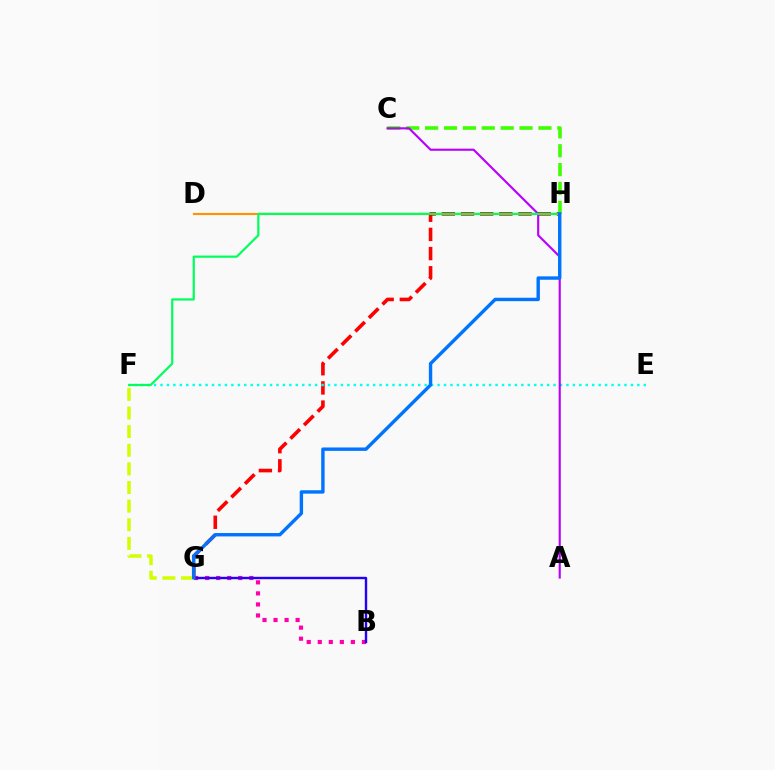{('D', 'H'): [{'color': '#ff9400', 'line_style': 'solid', 'thickness': 1.55}], ('F', 'G'): [{'color': '#d1ff00', 'line_style': 'dashed', 'thickness': 2.53}], ('B', 'G'): [{'color': '#ff00ac', 'line_style': 'dotted', 'thickness': 3.0}, {'color': '#2500ff', 'line_style': 'solid', 'thickness': 1.73}], ('G', 'H'): [{'color': '#ff0000', 'line_style': 'dashed', 'thickness': 2.6}, {'color': '#0074ff', 'line_style': 'solid', 'thickness': 2.45}], ('E', 'F'): [{'color': '#00fff6', 'line_style': 'dotted', 'thickness': 1.75}], ('C', 'H'): [{'color': '#3dff00', 'line_style': 'dashed', 'thickness': 2.57}], ('A', 'C'): [{'color': '#b900ff', 'line_style': 'solid', 'thickness': 1.54}], ('F', 'H'): [{'color': '#00ff5c', 'line_style': 'solid', 'thickness': 1.58}]}